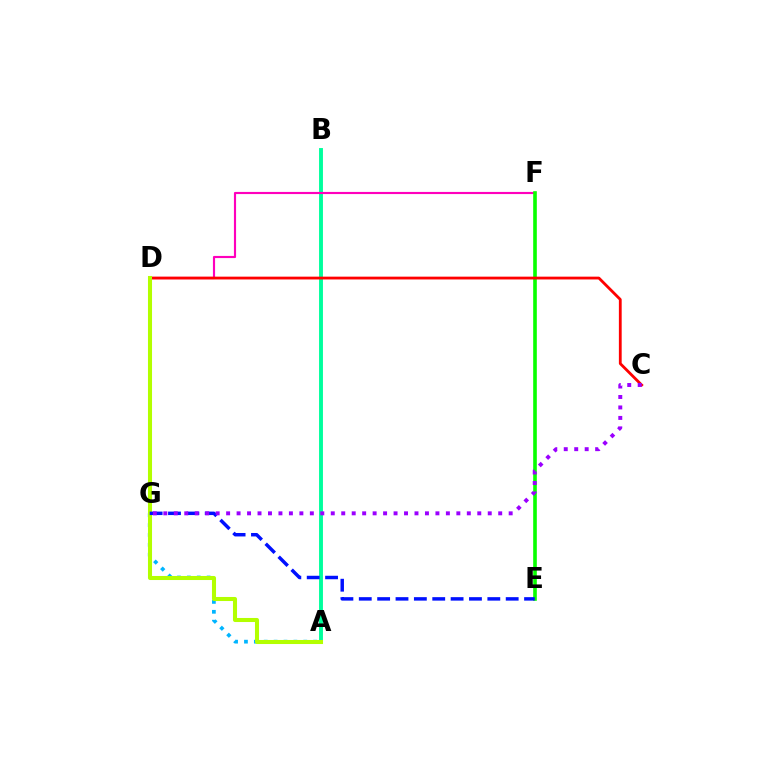{('A', 'B'): [{'color': '#00ff9d', 'line_style': 'solid', 'thickness': 2.81}], ('D', 'F'): [{'color': '#ff00bd', 'line_style': 'solid', 'thickness': 1.55}], ('D', 'G'): [{'color': '#ffa500', 'line_style': 'dashed', 'thickness': 2.6}], ('A', 'G'): [{'color': '#00b5ff', 'line_style': 'dotted', 'thickness': 2.69}], ('E', 'F'): [{'color': '#08ff00', 'line_style': 'solid', 'thickness': 2.61}], ('C', 'D'): [{'color': '#ff0000', 'line_style': 'solid', 'thickness': 2.02}], ('A', 'D'): [{'color': '#b3ff00', 'line_style': 'solid', 'thickness': 2.92}], ('E', 'G'): [{'color': '#0010ff', 'line_style': 'dashed', 'thickness': 2.49}], ('C', 'G'): [{'color': '#9b00ff', 'line_style': 'dotted', 'thickness': 2.84}]}